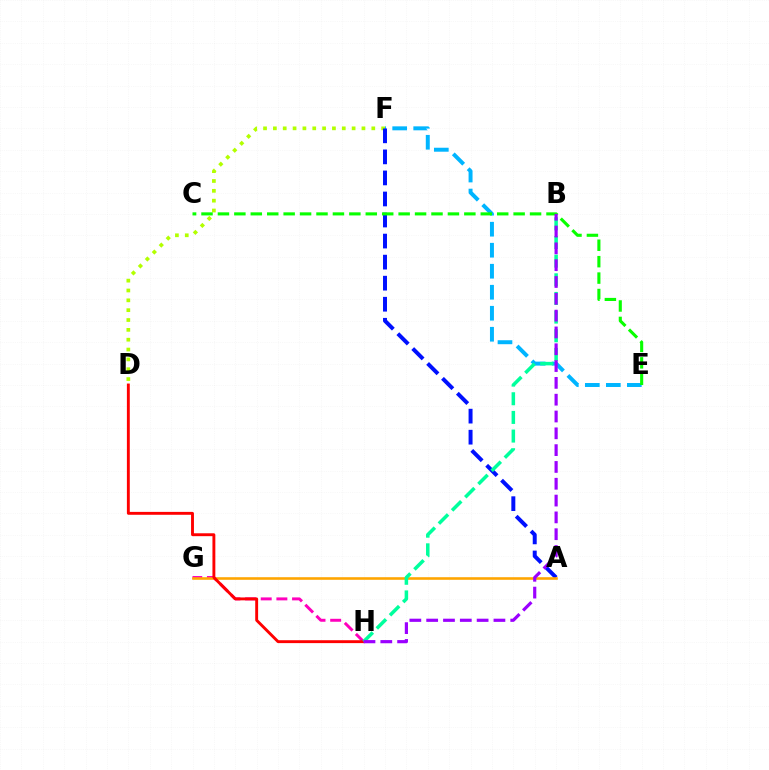{('E', 'F'): [{'color': '#00b5ff', 'line_style': 'dashed', 'thickness': 2.85}], ('D', 'F'): [{'color': '#b3ff00', 'line_style': 'dotted', 'thickness': 2.67}], ('A', 'F'): [{'color': '#0010ff', 'line_style': 'dashed', 'thickness': 2.86}], ('C', 'E'): [{'color': '#08ff00', 'line_style': 'dashed', 'thickness': 2.23}], ('G', 'H'): [{'color': '#ff00bd', 'line_style': 'dashed', 'thickness': 2.13}], ('A', 'G'): [{'color': '#ffa500', 'line_style': 'solid', 'thickness': 1.87}], ('D', 'H'): [{'color': '#ff0000', 'line_style': 'solid', 'thickness': 2.08}], ('B', 'H'): [{'color': '#00ff9d', 'line_style': 'dashed', 'thickness': 2.53}, {'color': '#9b00ff', 'line_style': 'dashed', 'thickness': 2.28}]}